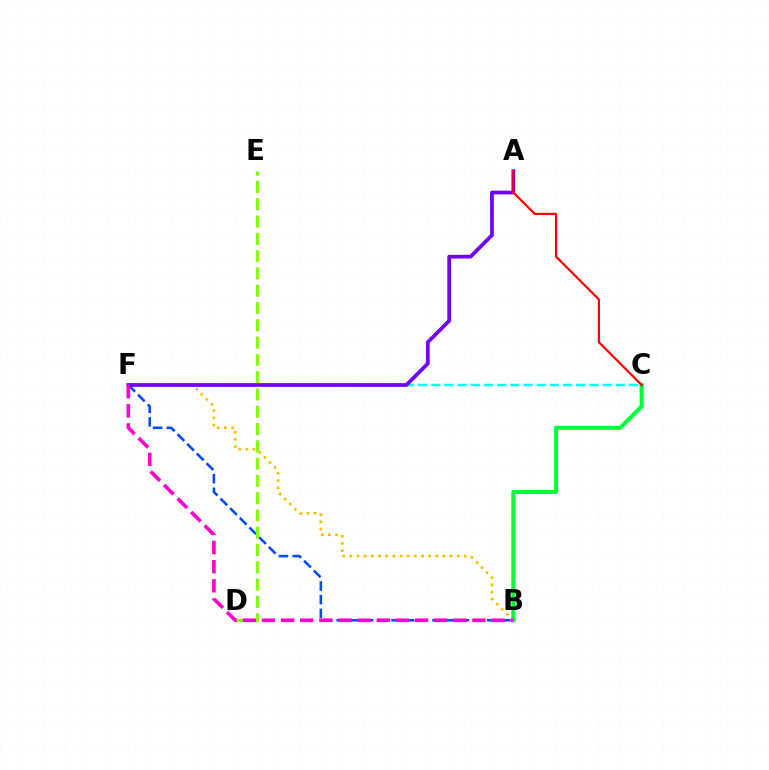{('B', 'F'): [{'color': '#004bff', 'line_style': 'dashed', 'thickness': 1.86}, {'color': '#ffbd00', 'line_style': 'dotted', 'thickness': 1.94}, {'color': '#ff00cf', 'line_style': 'dashed', 'thickness': 2.6}], ('C', 'F'): [{'color': '#00fff6', 'line_style': 'dashed', 'thickness': 1.79}], ('D', 'E'): [{'color': '#84ff00', 'line_style': 'dashed', 'thickness': 2.35}], ('B', 'C'): [{'color': '#00ff39', 'line_style': 'solid', 'thickness': 2.94}], ('A', 'F'): [{'color': '#7200ff', 'line_style': 'solid', 'thickness': 2.69}], ('A', 'C'): [{'color': '#ff0000', 'line_style': 'solid', 'thickness': 1.58}]}